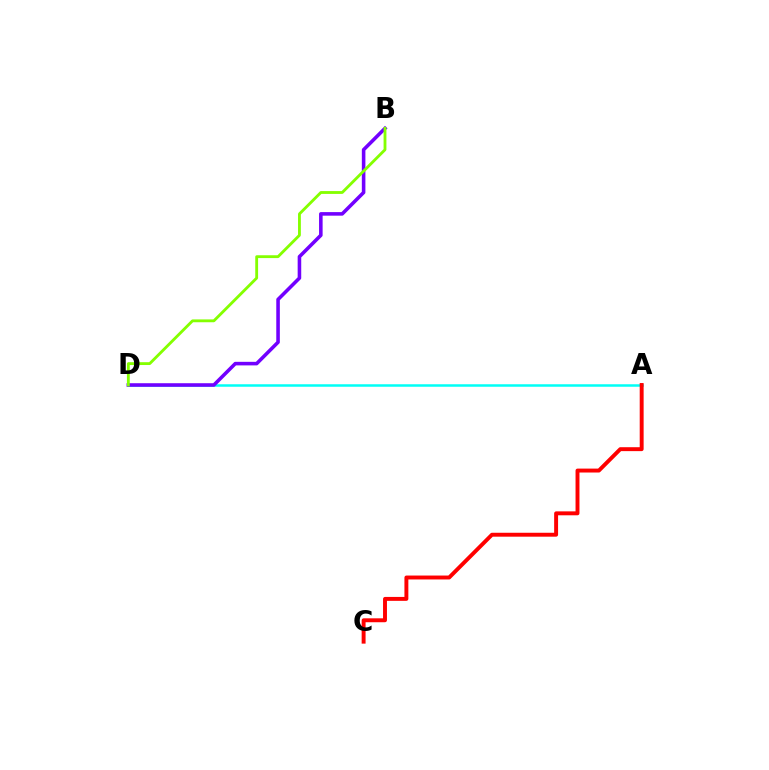{('A', 'D'): [{'color': '#00fff6', 'line_style': 'solid', 'thickness': 1.8}], ('B', 'D'): [{'color': '#7200ff', 'line_style': 'solid', 'thickness': 2.57}, {'color': '#84ff00', 'line_style': 'solid', 'thickness': 2.04}], ('A', 'C'): [{'color': '#ff0000', 'line_style': 'solid', 'thickness': 2.82}]}